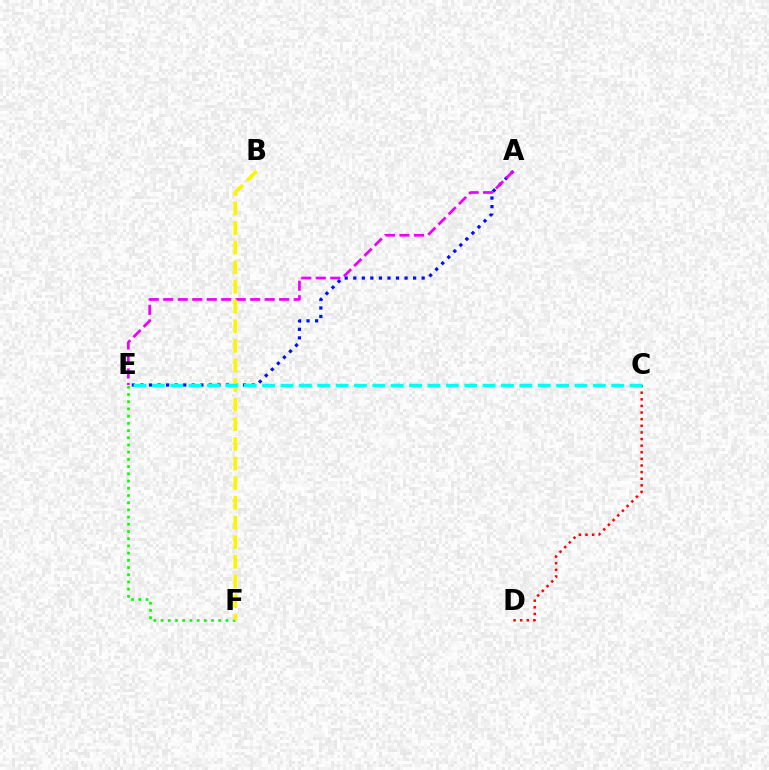{('A', 'E'): [{'color': '#0010ff', 'line_style': 'dotted', 'thickness': 2.32}, {'color': '#ee00ff', 'line_style': 'dashed', 'thickness': 1.97}], ('E', 'F'): [{'color': '#08ff00', 'line_style': 'dotted', 'thickness': 1.96}], ('C', 'D'): [{'color': '#ff0000', 'line_style': 'dotted', 'thickness': 1.8}], ('B', 'F'): [{'color': '#fcf500', 'line_style': 'dashed', 'thickness': 2.67}], ('C', 'E'): [{'color': '#00fff6', 'line_style': 'dashed', 'thickness': 2.5}]}